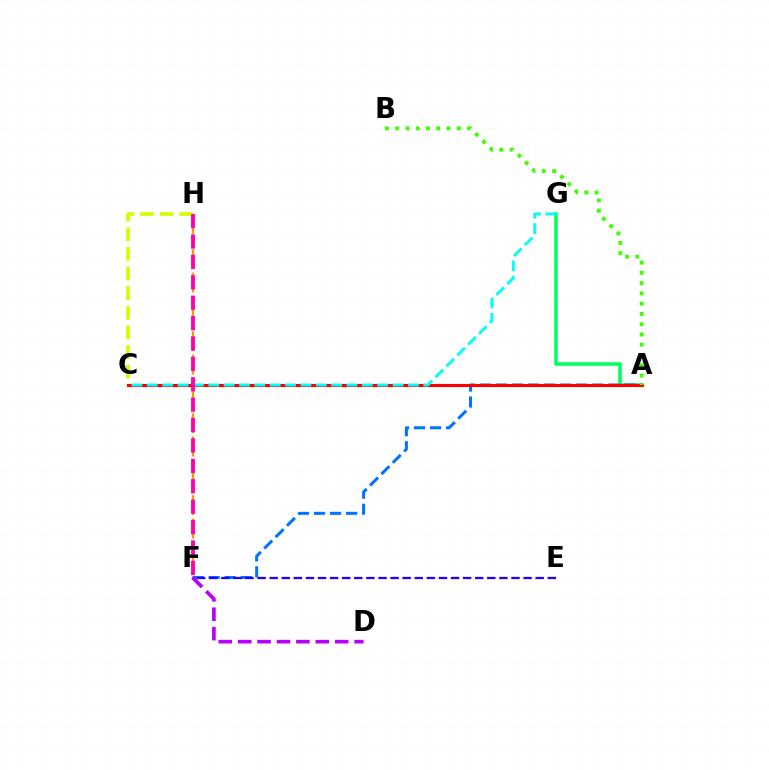{('A', 'G'): [{'color': '#00ff5c', 'line_style': 'solid', 'thickness': 2.53}], ('A', 'F'): [{'color': '#0074ff', 'line_style': 'dashed', 'thickness': 2.18}], ('C', 'H'): [{'color': '#d1ff00', 'line_style': 'dashed', 'thickness': 2.67}], ('A', 'C'): [{'color': '#ff0000', 'line_style': 'solid', 'thickness': 2.22}], ('F', 'H'): [{'color': '#ff9400', 'line_style': 'dashed', 'thickness': 1.59}, {'color': '#ff00ac', 'line_style': 'dashed', 'thickness': 2.77}], ('A', 'B'): [{'color': '#3dff00', 'line_style': 'dotted', 'thickness': 2.79}], ('C', 'G'): [{'color': '#00fff6', 'line_style': 'dashed', 'thickness': 2.09}], ('D', 'F'): [{'color': '#b900ff', 'line_style': 'dashed', 'thickness': 2.64}], ('E', 'F'): [{'color': '#2500ff', 'line_style': 'dashed', 'thickness': 1.64}]}